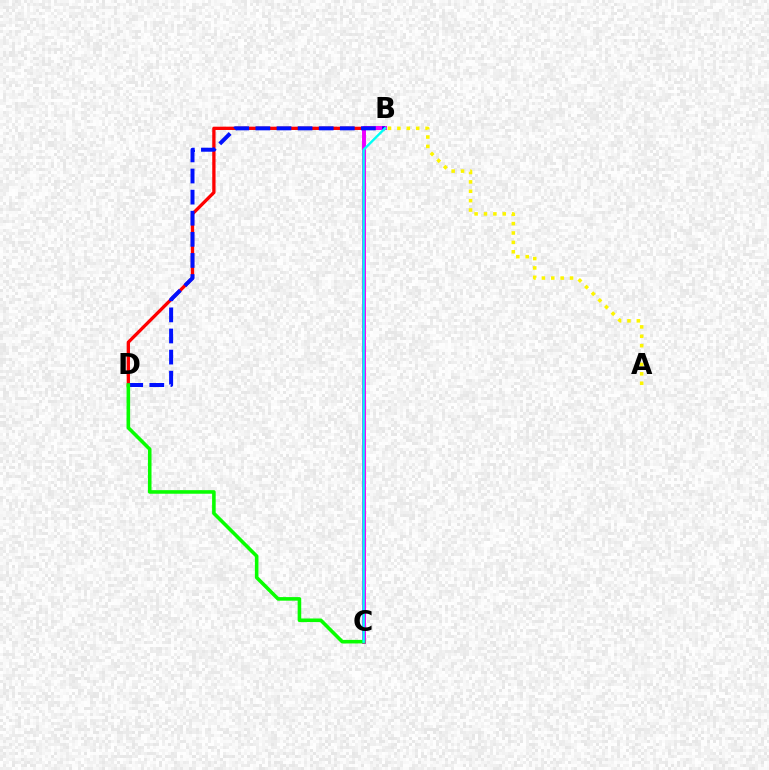{('B', 'D'): [{'color': '#ff0000', 'line_style': 'solid', 'thickness': 2.37}, {'color': '#0010ff', 'line_style': 'dashed', 'thickness': 2.87}], ('B', 'C'): [{'color': '#ee00ff', 'line_style': 'solid', 'thickness': 2.84}, {'color': '#00fff6', 'line_style': 'solid', 'thickness': 1.71}], ('C', 'D'): [{'color': '#08ff00', 'line_style': 'solid', 'thickness': 2.58}], ('A', 'B'): [{'color': '#fcf500', 'line_style': 'dotted', 'thickness': 2.55}]}